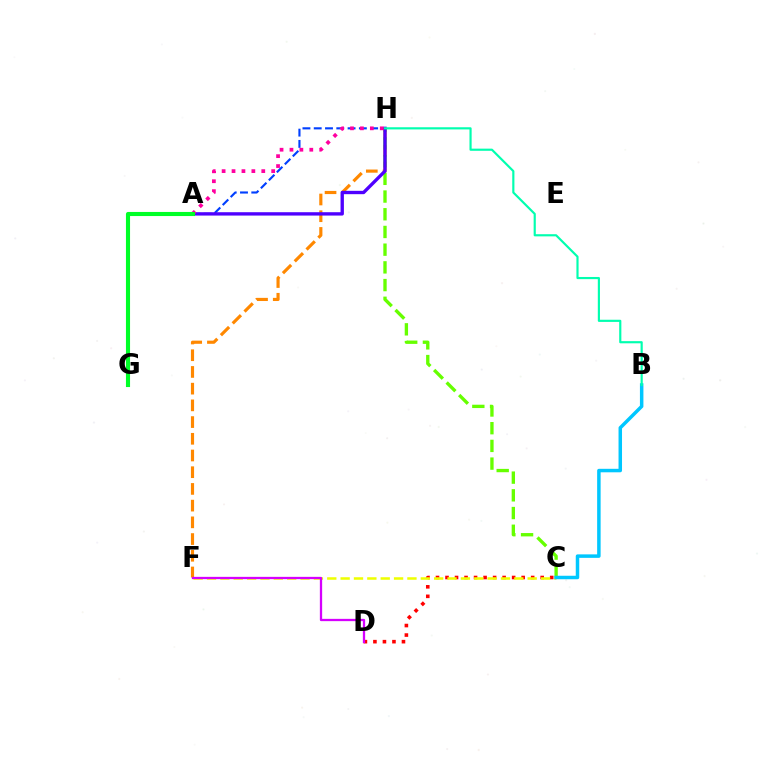{('F', 'H'): [{'color': '#ff8800', 'line_style': 'dashed', 'thickness': 2.27}], ('C', 'H'): [{'color': '#66ff00', 'line_style': 'dashed', 'thickness': 2.41}], ('C', 'D'): [{'color': '#ff0000', 'line_style': 'dotted', 'thickness': 2.59}], ('C', 'F'): [{'color': '#eeff00', 'line_style': 'dashed', 'thickness': 1.82}], ('A', 'H'): [{'color': '#003fff', 'line_style': 'dashed', 'thickness': 1.53}, {'color': '#4f00ff', 'line_style': 'solid', 'thickness': 2.41}, {'color': '#ff00a0', 'line_style': 'dotted', 'thickness': 2.69}], ('B', 'C'): [{'color': '#00c7ff', 'line_style': 'solid', 'thickness': 2.51}], ('B', 'H'): [{'color': '#00ffaf', 'line_style': 'solid', 'thickness': 1.56}], ('D', 'F'): [{'color': '#d600ff', 'line_style': 'solid', 'thickness': 1.65}], ('A', 'G'): [{'color': '#00ff27', 'line_style': 'solid', 'thickness': 2.95}]}